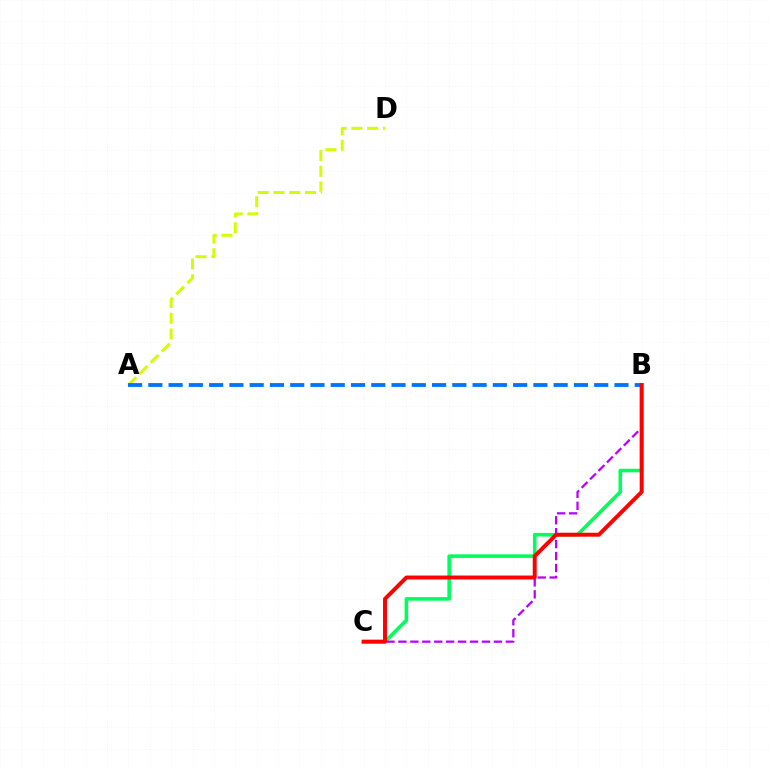{('A', 'D'): [{'color': '#d1ff00', 'line_style': 'dashed', 'thickness': 2.14}], ('B', 'C'): [{'color': '#00ff5c', 'line_style': 'solid', 'thickness': 2.58}, {'color': '#b900ff', 'line_style': 'dashed', 'thickness': 1.62}, {'color': '#ff0000', 'line_style': 'solid', 'thickness': 2.84}], ('A', 'B'): [{'color': '#0074ff', 'line_style': 'dashed', 'thickness': 2.75}]}